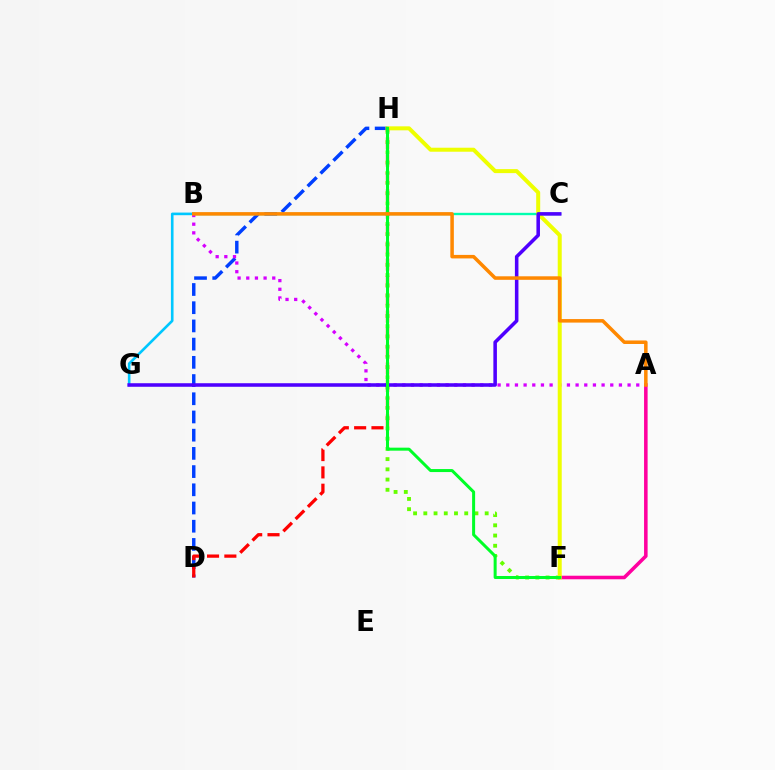{('D', 'H'): [{'color': '#003fff', 'line_style': 'dashed', 'thickness': 2.47}, {'color': '#ff0000', 'line_style': 'dashed', 'thickness': 2.35}], ('B', 'C'): [{'color': '#00ffaf', 'line_style': 'solid', 'thickness': 1.7}], ('B', 'G'): [{'color': '#00c7ff', 'line_style': 'solid', 'thickness': 1.89}], ('A', 'B'): [{'color': '#d600ff', 'line_style': 'dotted', 'thickness': 2.35}, {'color': '#ff8800', 'line_style': 'solid', 'thickness': 2.53}], ('F', 'H'): [{'color': '#66ff00', 'line_style': 'dotted', 'thickness': 2.78}, {'color': '#eeff00', 'line_style': 'solid', 'thickness': 2.88}, {'color': '#00ff27', 'line_style': 'solid', 'thickness': 2.17}], ('A', 'F'): [{'color': '#ff00a0', 'line_style': 'solid', 'thickness': 2.56}], ('C', 'G'): [{'color': '#4f00ff', 'line_style': 'solid', 'thickness': 2.55}]}